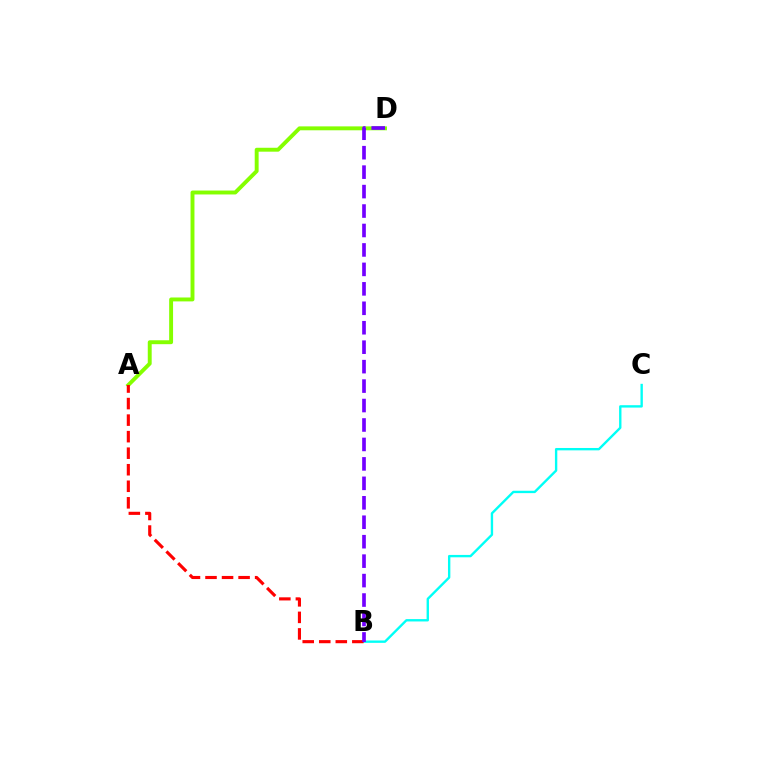{('B', 'C'): [{'color': '#00fff6', 'line_style': 'solid', 'thickness': 1.71}], ('A', 'D'): [{'color': '#84ff00', 'line_style': 'solid', 'thickness': 2.82}], ('A', 'B'): [{'color': '#ff0000', 'line_style': 'dashed', 'thickness': 2.25}], ('B', 'D'): [{'color': '#7200ff', 'line_style': 'dashed', 'thickness': 2.64}]}